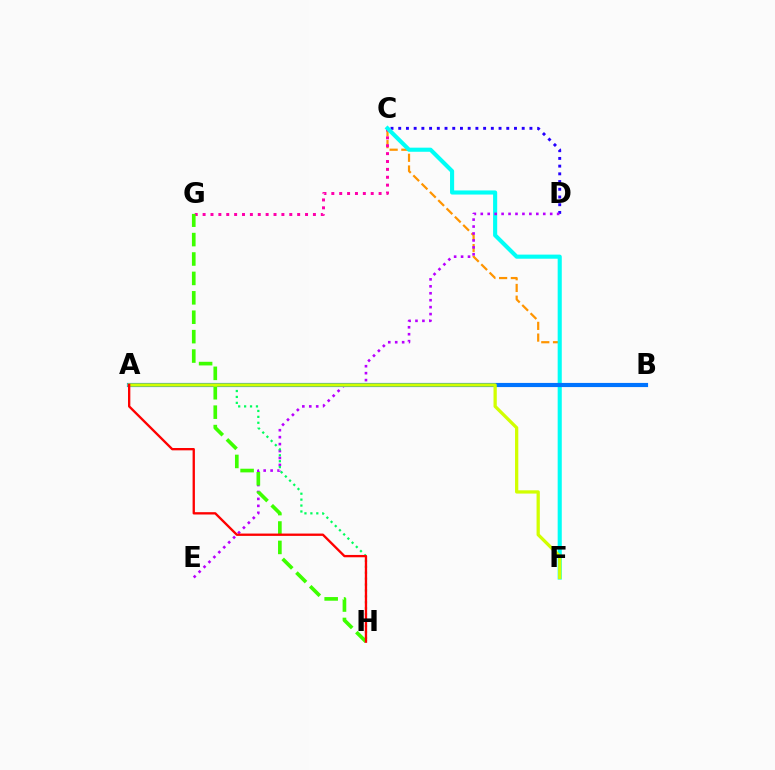{('C', 'D'): [{'color': '#2500ff', 'line_style': 'dotted', 'thickness': 2.1}], ('C', 'F'): [{'color': '#ff9400', 'line_style': 'dashed', 'thickness': 1.59}, {'color': '#00fff6', 'line_style': 'solid', 'thickness': 2.96}], ('C', 'G'): [{'color': '#ff00ac', 'line_style': 'dotted', 'thickness': 2.14}], ('D', 'E'): [{'color': '#b900ff', 'line_style': 'dotted', 'thickness': 1.89}], ('A', 'H'): [{'color': '#00ff5c', 'line_style': 'dotted', 'thickness': 1.61}, {'color': '#ff0000', 'line_style': 'solid', 'thickness': 1.68}], ('A', 'B'): [{'color': '#0074ff', 'line_style': 'solid', 'thickness': 2.99}], ('G', 'H'): [{'color': '#3dff00', 'line_style': 'dashed', 'thickness': 2.64}], ('A', 'F'): [{'color': '#d1ff00', 'line_style': 'solid', 'thickness': 2.35}]}